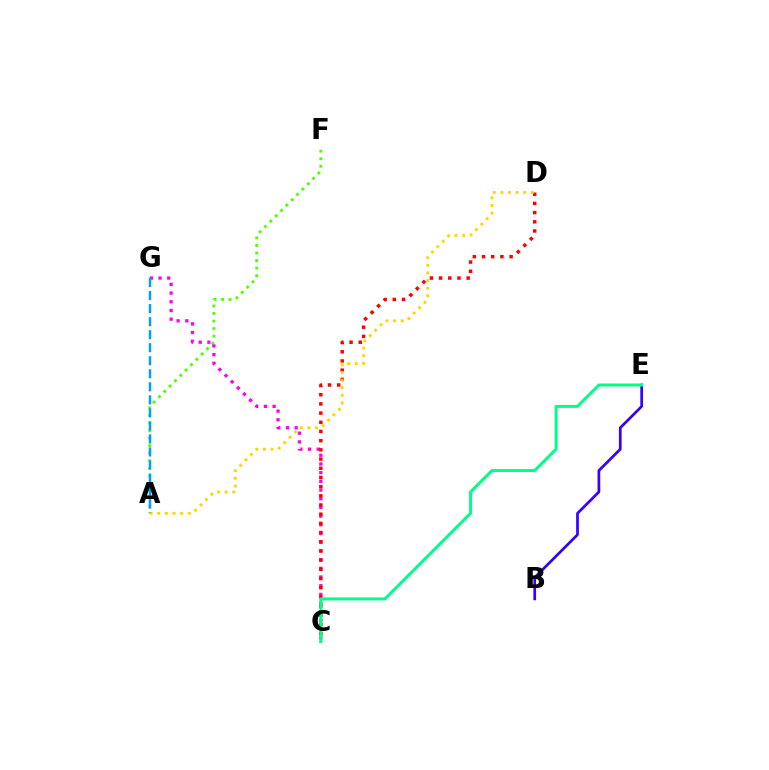{('A', 'F'): [{'color': '#4fff00', 'line_style': 'dotted', 'thickness': 2.05}], ('C', 'G'): [{'color': '#ff00ed', 'line_style': 'dotted', 'thickness': 2.36}], ('C', 'D'): [{'color': '#ff0000', 'line_style': 'dotted', 'thickness': 2.5}], ('A', 'D'): [{'color': '#ffd500', 'line_style': 'dotted', 'thickness': 2.07}], ('A', 'G'): [{'color': '#009eff', 'line_style': 'dashed', 'thickness': 1.77}], ('B', 'E'): [{'color': '#3700ff', 'line_style': 'solid', 'thickness': 1.97}], ('C', 'E'): [{'color': '#00ff86', 'line_style': 'solid', 'thickness': 2.15}]}